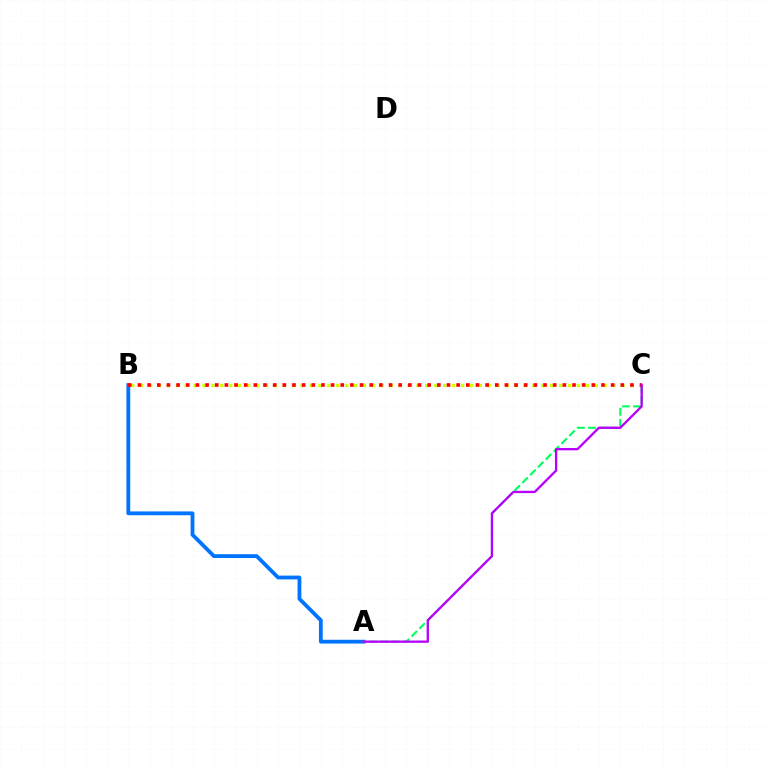{('B', 'C'): [{'color': '#d1ff00', 'line_style': 'dotted', 'thickness': 2.42}, {'color': '#ff0000', 'line_style': 'dotted', 'thickness': 2.62}], ('A', 'B'): [{'color': '#0074ff', 'line_style': 'solid', 'thickness': 2.74}], ('A', 'C'): [{'color': '#00ff5c', 'line_style': 'dashed', 'thickness': 1.51}, {'color': '#b900ff', 'line_style': 'solid', 'thickness': 1.67}]}